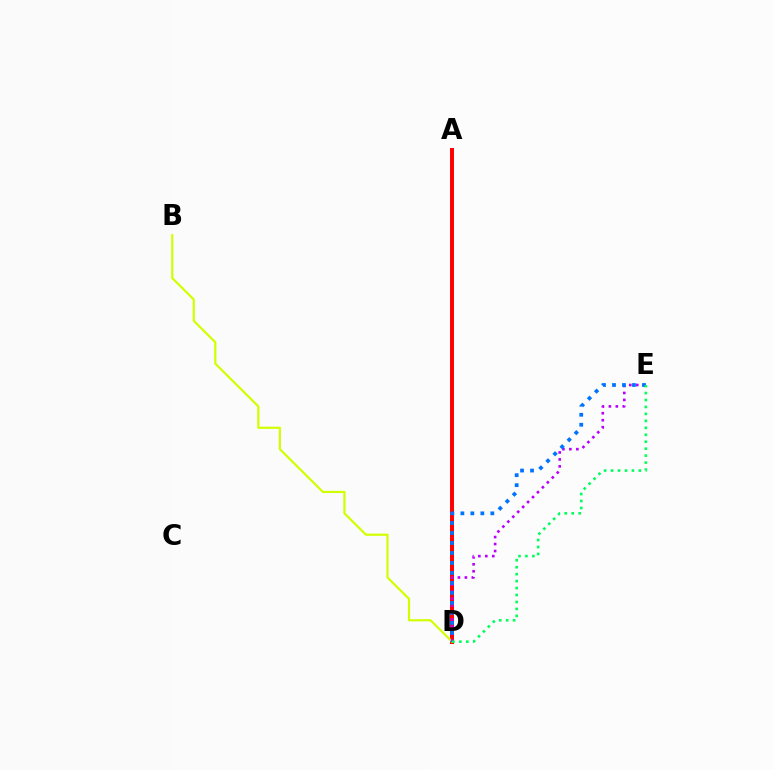{('A', 'D'): [{'color': '#ff0000', 'line_style': 'solid', 'thickness': 2.85}], ('B', 'D'): [{'color': '#d1ff00', 'line_style': 'solid', 'thickness': 1.58}], ('D', 'E'): [{'color': '#b900ff', 'line_style': 'dotted', 'thickness': 1.89}, {'color': '#0074ff', 'line_style': 'dotted', 'thickness': 2.71}, {'color': '#00ff5c', 'line_style': 'dotted', 'thickness': 1.89}]}